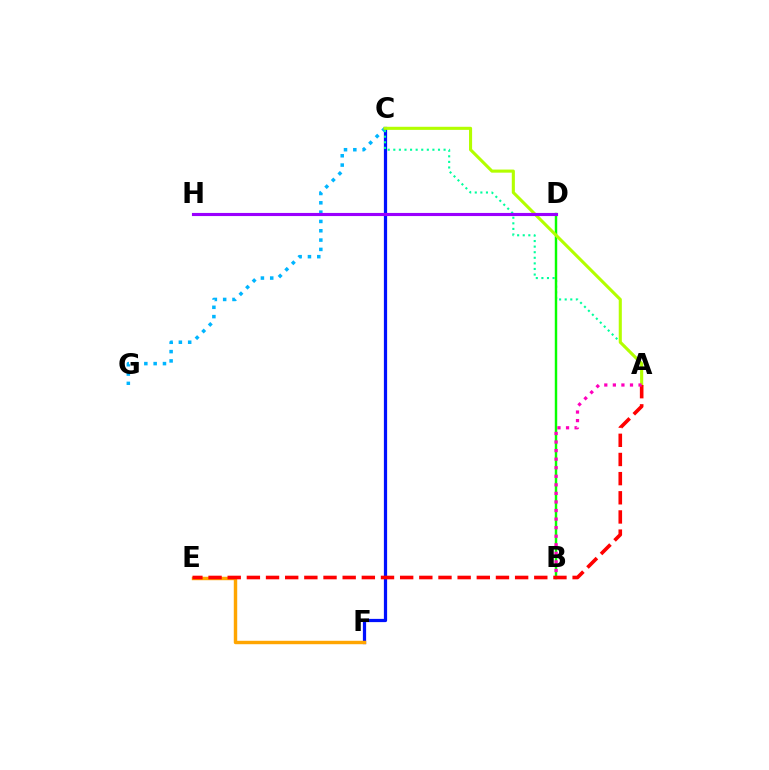{('C', 'G'): [{'color': '#00b5ff', 'line_style': 'dotted', 'thickness': 2.53}], ('C', 'F'): [{'color': '#0010ff', 'line_style': 'solid', 'thickness': 2.32}], ('E', 'F'): [{'color': '#ffa500', 'line_style': 'solid', 'thickness': 2.47}], ('A', 'C'): [{'color': '#00ff9d', 'line_style': 'dotted', 'thickness': 1.52}, {'color': '#b3ff00', 'line_style': 'solid', 'thickness': 2.23}], ('B', 'D'): [{'color': '#08ff00', 'line_style': 'solid', 'thickness': 1.75}], ('D', 'H'): [{'color': '#9b00ff', 'line_style': 'solid', 'thickness': 2.25}], ('A', 'E'): [{'color': '#ff0000', 'line_style': 'dashed', 'thickness': 2.6}], ('A', 'B'): [{'color': '#ff00bd', 'line_style': 'dotted', 'thickness': 2.33}]}